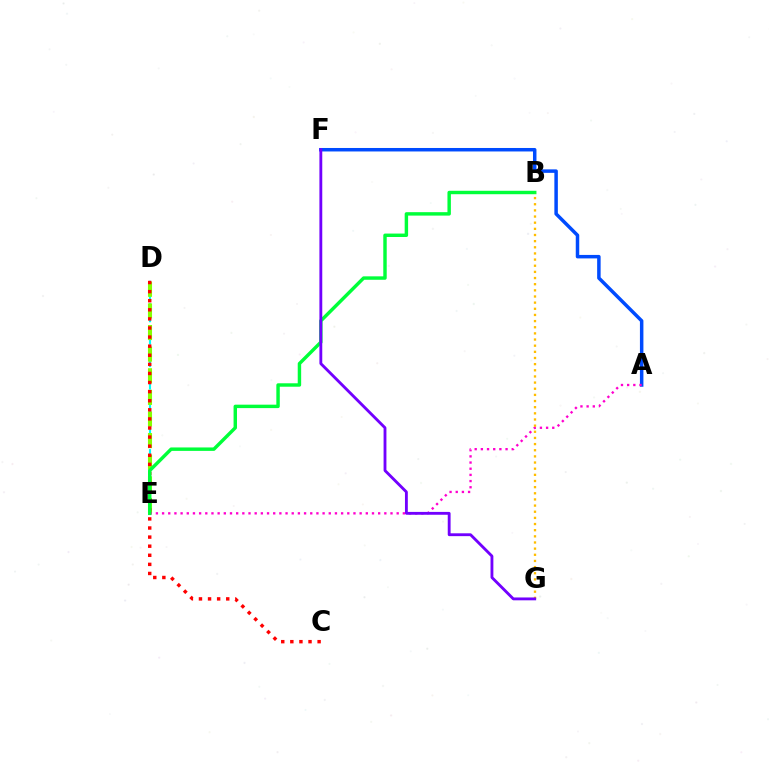{('D', 'E'): [{'color': '#00fff6', 'line_style': 'dashed', 'thickness': 1.52}, {'color': '#84ff00', 'line_style': 'dashed', 'thickness': 2.94}], ('A', 'F'): [{'color': '#004bff', 'line_style': 'solid', 'thickness': 2.51}], ('A', 'E'): [{'color': '#ff00cf', 'line_style': 'dotted', 'thickness': 1.68}], ('C', 'D'): [{'color': '#ff0000', 'line_style': 'dotted', 'thickness': 2.47}], ('B', 'E'): [{'color': '#00ff39', 'line_style': 'solid', 'thickness': 2.47}], ('B', 'G'): [{'color': '#ffbd00', 'line_style': 'dotted', 'thickness': 1.67}], ('F', 'G'): [{'color': '#7200ff', 'line_style': 'solid', 'thickness': 2.05}]}